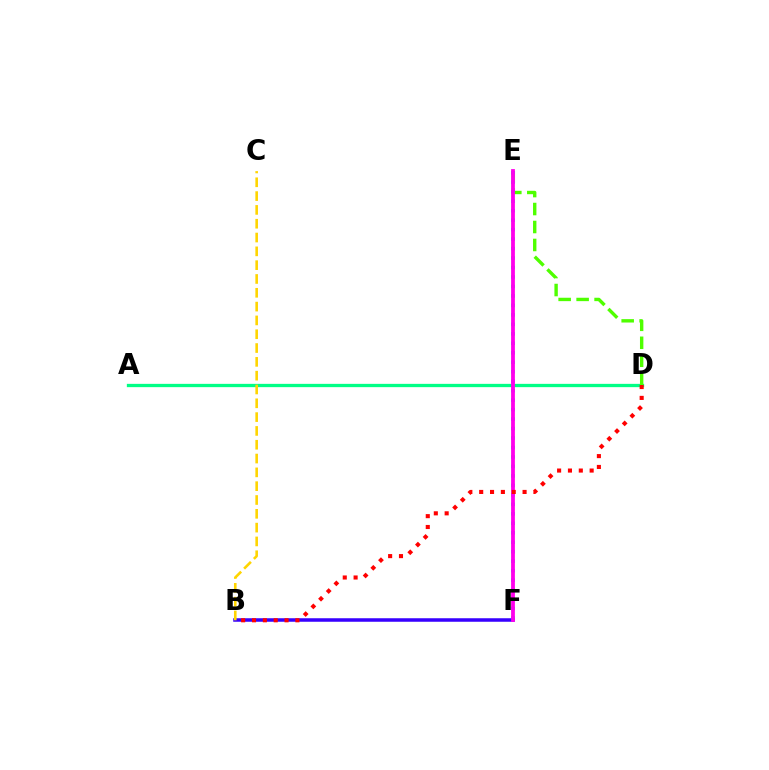{('A', 'D'): [{'color': '#00ff86', 'line_style': 'solid', 'thickness': 2.38}], ('D', 'E'): [{'color': '#4fff00', 'line_style': 'dashed', 'thickness': 2.44}], ('E', 'F'): [{'color': '#009eff', 'line_style': 'dotted', 'thickness': 2.57}, {'color': '#ff00ed', 'line_style': 'solid', 'thickness': 2.73}], ('B', 'F'): [{'color': '#3700ff', 'line_style': 'solid', 'thickness': 2.53}], ('B', 'C'): [{'color': '#ffd500', 'line_style': 'dashed', 'thickness': 1.88}], ('B', 'D'): [{'color': '#ff0000', 'line_style': 'dotted', 'thickness': 2.95}]}